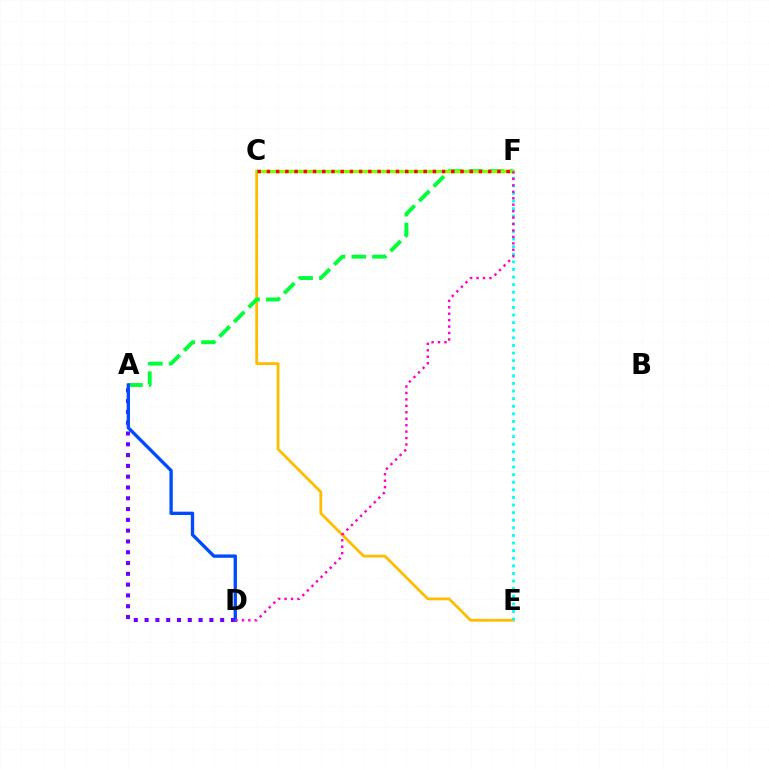{('C', 'E'): [{'color': '#ffbd00', 'line_style': 'solid', 'thickness': 2.02}], ('A', 'F'): [{'color': '#00ff39', 'line_style': 'dashed', 'thickness': 2.8}], ('A', 'D'): [{'color': '#7200ff', 'line_style': 'dotted', 'thickness': 2.93}, {'color': '#004bff', 'line_style': 'solid', 'thickness': 2.41}], ('C', 'F'): [{'color': '#84ff00', 'line_style': 'solid', 'thickness': 2.38}, {'color': '#ff0000', 'line_style': 'dotted', 'thickness': 2.5}], ('E', 'F'): [{'color': '#00fff6', 'line_style': 'dotted', 'thickness': 2.06}], ('D', 'F'): [{'color': '#ff00cf', 'line_style': 'dotted', 'thickness': 1.75}]}